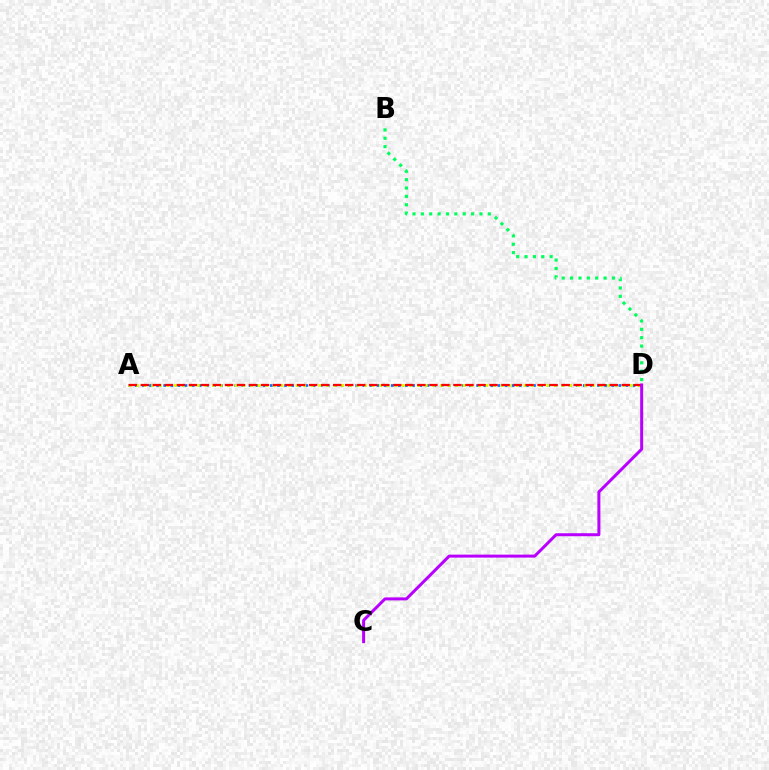{('A', 'D'): [{'color': '#0074ff', 'line_style': 'dotted', 'thickness': 1.93}, {'color': '#d1ff00', 'line_style': 'dotted', 'thickness': 2.06}, {'color': '#ff0000', 'line_style': 'dashed', 'thickness': 1.63}], ('C', 'D'): [{'color': '#b900ff', 'line_style': 'solid', 'thickness': 2.16}], ('B', 'D'): [{'color': '#00ff5c', 'line_style': 'dotted', 'thickness': 2.27}]}